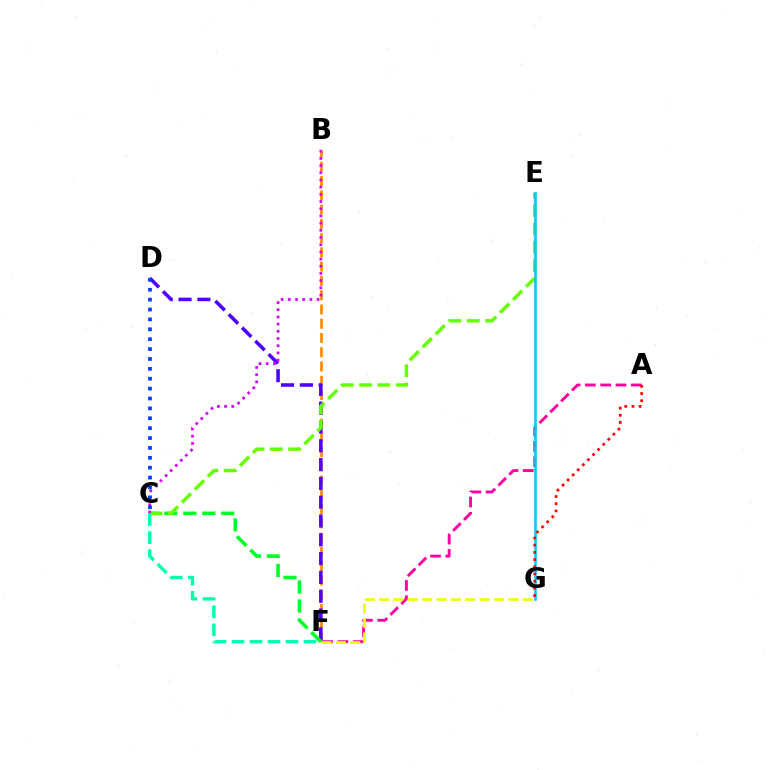{('B', 'F'): [{'color': '#ff8800', 'line_style': 'dashed', 'thickness': 1.94}], ('D', 'F'): [{'color': '#4f00ff', 'line_style': 'dashed', 'thickness': 2.56}], ('C', 'F'): [{'color': '#00ff27', 'line_style': 'dashed', 'thickness': 2.58}, {'color': '#00ffaf', 'line_style': 'dashed', 'thickness': 2.44}], ('A', 'F'): [{'color': '#ff00a0', 'line_style': 'dashed', 'thickness': 2.08}], ('C', 'E'): [{'color': '#66ff00', 'line_style': 'dashed', 'thickness': 2.49}], ('B', 'C'): [{'color': '#d600ff', 'line_style': 'dotted', 'thickness': 1.95}], ('E', 'G'): [{'color': '#00c7ff', 'line_style': 'solid', 'thickness': 1.87}], ('F', 'G'): [{'color': '#eeff00', 'line_style': 'dashed', 'thickness': 1.95}], ('C', 'D'): [{'color': '#003fff', 'line_style': 'dotted', 'thickness': 2.69}], ('A', 'G'): [{'color': '#ff0000', 'line_style': 'dotted', 'thickness': 1.95}]}